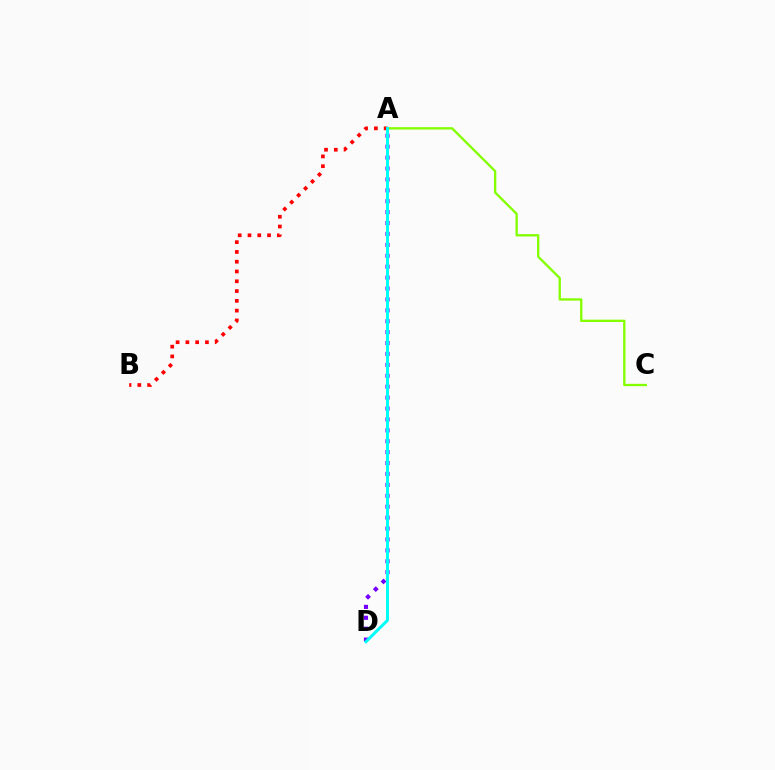{('A', 'C'): [{'color': '#84ff00', 'line_style': 'solid', 'thickness': 1.69}], ('A', 'B'): [{'color': '#ff0000', 'line_style': 'dotted', 'thickness': 2.66}], ('A', 'D'): [{'color': '#7200ff', 'line_style': 'dotted', 'thickness': 2.96}, {'color': '#00fff6', 'line_style': 'solid', 'thickness': 2.13}]}